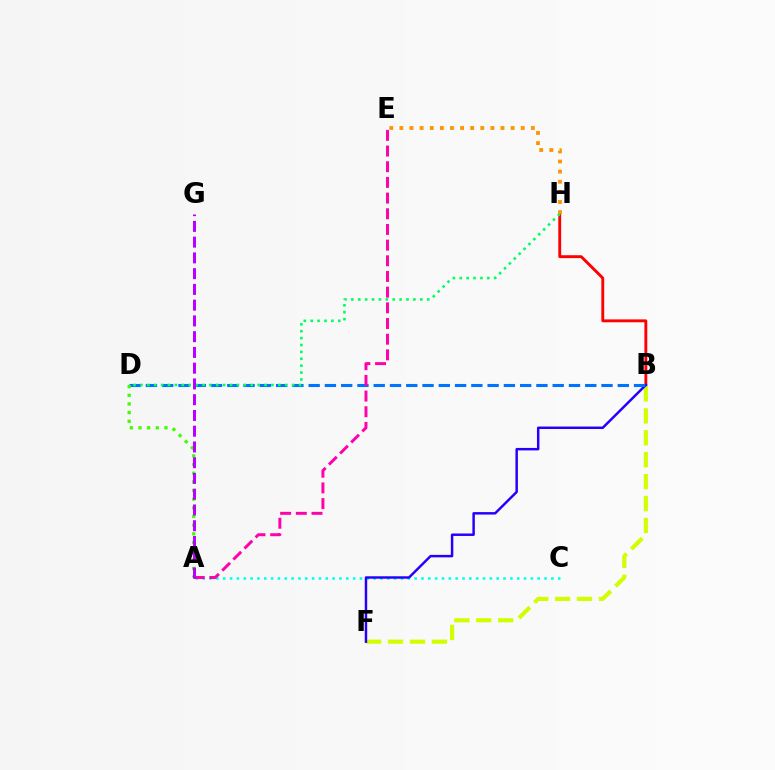{('A', 'C'): [{'color': '#00fff6', 'line_style': 'dotted', 'thickness': 1.86}], ('B', 'H'): [{'color': '#ff0000', 'line_style': 'solid', 'thickness': 2.08}], ('B', 'F'): [{'color': '#d1ff00', 'line_style': 'dashed', 'thickness': 2.98}, {'color': '#2500ff', 'line_style': 'solid', 'thickness': 1.78}], ('E', 'H'): [{'color': '#ff9400', 'line_style': 'dotted', 'thickness': 2.75}], ('B', 'D'): [{'color': '#0074ff', 'line_style': 'dashed', 'thickness': 2.21}], ('A', 'E'): [{'color': '#ff00ac', 'line_style': 'dashed', 'thickness': 2.13}], ('A', 'D'): [{'color': '#3dff00', 'line_style': 'dotted', 'thickness': 2.35}], ('D', 'H'): [{'color': '#00ff5c', 'line_style': 'dotted', 'thickness': 1.87}], ('A', 'G'): [{'color': '#b900ff', 'line_style': 'dashed', 'thickness': 2.14}]}